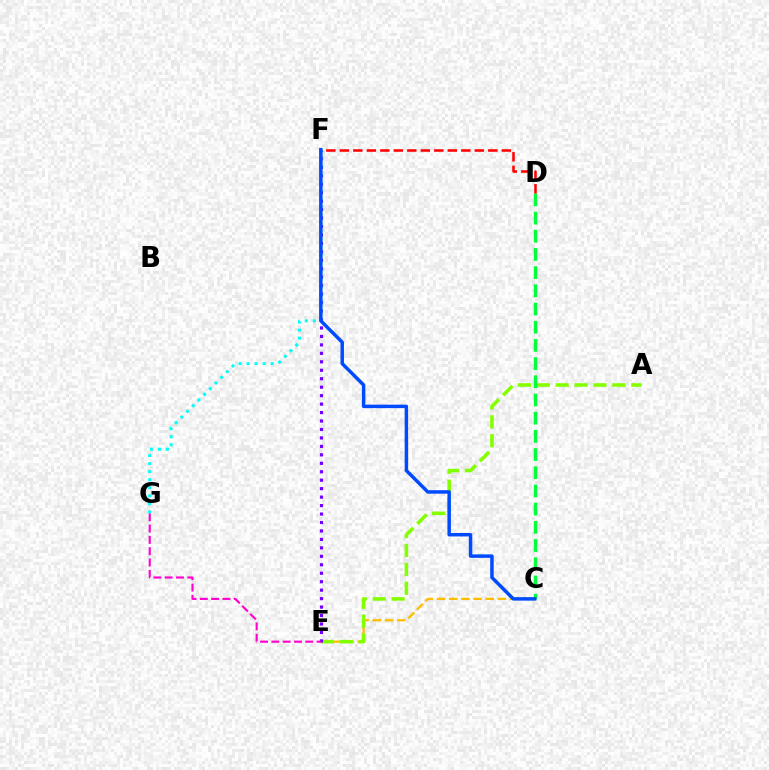{('C', 'E'): [{'color': '#ffbd00', 'line_style': 'dashed', 'thickness': 1.65}], ('A', 'E'): [{'color': '#84ff00', 'line_style': 'dashed', 'thickness': 2.57}], ('E', 'F'): [{'color': '#7200ff', 'line_style': 'dotted', 'thickness': 2.3}], ('C', 'D'): [{'color': '#00ff39', 'line_style': 'dashed', 'thickness': 2.47}], ('E', 'G'): [{'color': '#ff00cf', 'line_style': 'dashed', 'thickness': 1.54}], ('D', 'F'): [{'color': '#ff0000', 'line_style': 'dashed', 'thickness': 1.83}], ('F', 'G'): [{'color': '#00fff6', 'line_style': 'dotted', 'thickness': 2.18}], ('C', 'F'): [{'color': '#004bff', 'line_style': 'solid', 'thickness': 2.5}]}